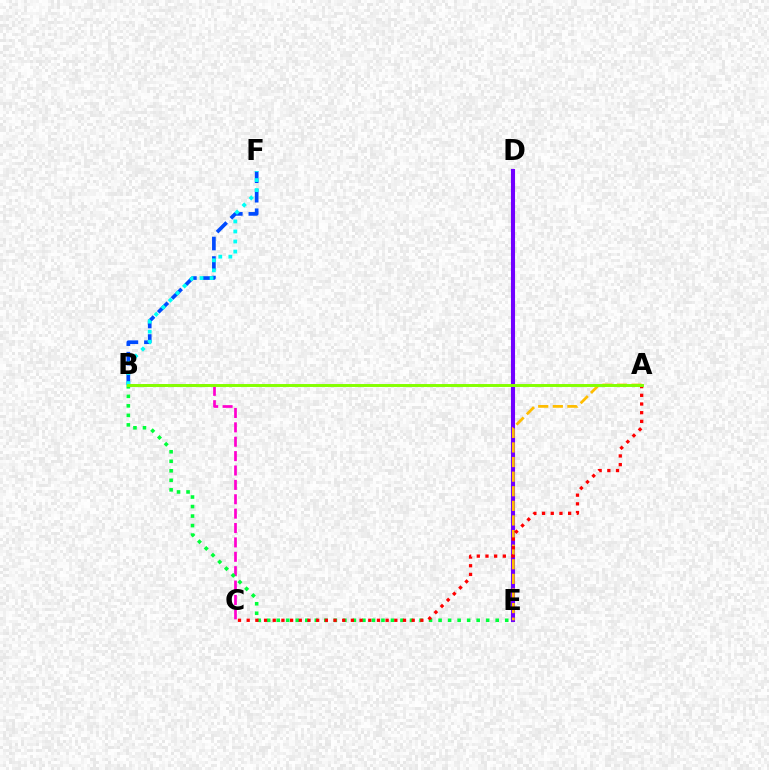{('B', 'F'): [{'color': '#004bff', 'line_style': 'dashed', 'thickness': 2.65}, {'color': '#00fff6', 'line_style': 'dotted', 'thickness': 2.73}], ('B', 'C'): [{'color': '#ff00cf', 'line_style': 'dashed', 'thickness': 1.95}], ('B', 'E'): [{'color': '#00ff39', 'line_style': 'dotted', 'thickness': 2.59}], ('D', 'E'): [{'color': '#7200ff', 'line_style': 'solid', 'thickness': 2.94}], ('A', 'E'): [{'color': '#ffbd00', 'line_style': 'dashed', 'thickness': 1.98}], ('A', 'C'): [{'color': '#ff0000', 'line_style': 'dotted', 'thickness': 2.36}], ('A', 'B'): [{'color': '#84ff00', 'line_style': 'solid', 'thickness': 2.11}]}